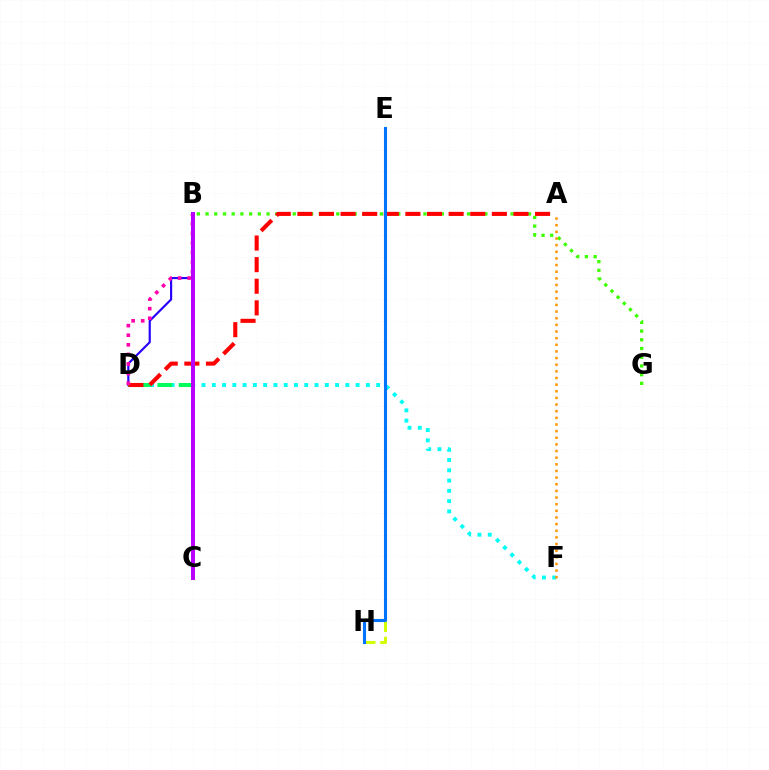{('D', 'F'): [{'color': '#00fff6', 'line_style': 'dotted', 'thickness': 2.79}], ('B', 'G'): [{'color': '#3dff00', 'line_style': 'dotted', 'thickness': 2.37}], ('B', 'D'): [{'color': '#2500ff', 'line_style': 'solid', 'thickness': 1.55}, {'color': '#00ff5c', 'line_style': 'dashed', 'thickness': 2.89}, {'color': '#ff00ac', 'line_style': 'dotted', 'thickness': 2.61}], ('A', 'F'): [{'color': '#ff9400', 'line_style': 'dotted', 'thickness': 1.8}], ('A', 'D'): [{'color': '#ff0000', 'line_style': 'dashed', 'thickness': 2.94}], ('B', 'C'): [{'color': '#b900ff', 'line_style': 'solid', 'thickness': 2.87}], ('E', 'H'): [{'color': '#d1ff00', 'line_style': 'dashed', 'thickness': 2.14}, {'color': '#0074ff', 'line_style': 'solid', 'thickness': 2.22}]}